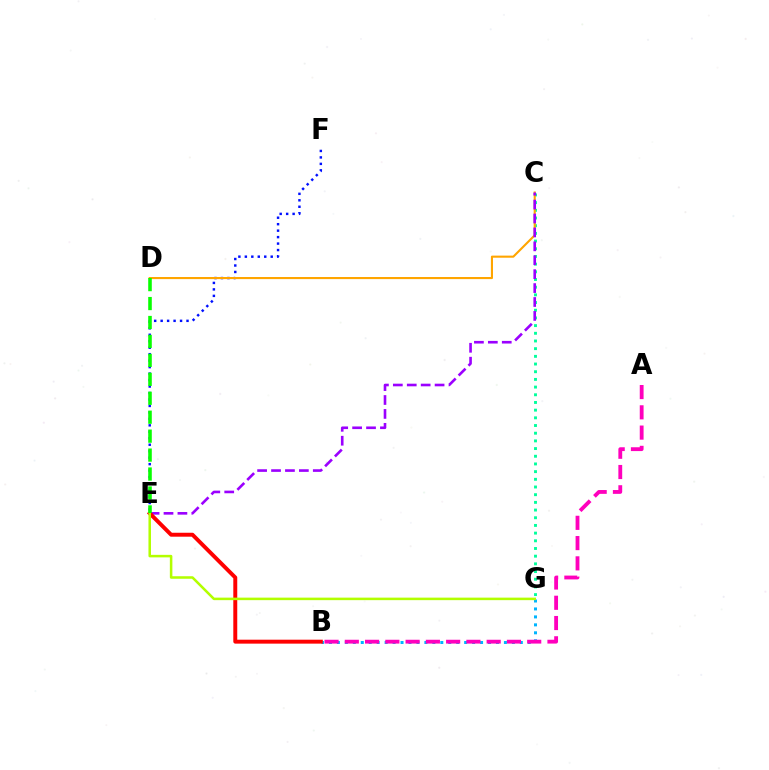{('B', 'G'): [{'color': '#00b5ff', 'line_style': 'dotted', 'thickness': 2.16}], ('C', 'G'): [{'color': '#00ff9d', 'line_style': 'dotted', 'thickness': 2.09}], ('A', 'B'): [{'color': '#ff00bd', 'line_style': 'dashed', 'thickness': 2.75}], ('E', 'F'): [{'color': '#0010ff', 'line_style': 'dotted', 'thickness': 1.76}], ('C', 'D'): [{'color': '#ffa500', 'line_style': 'solid', 'thickness': 1.52}], ('C', 'E'): [{'color': '#9b00ff', 'line_style': 'dashed', 'thickness': 1.89}], ('B', 'E'): [{'color': '#ff0000', 'line_style': 'solid', 'thickness': 2.84}], ('E', 'G'): [{'color': '#b3ff00', 'line_style': 'solid', 'thickness': 1.82}], ('D', 'E'): [{'color': '#08ff00', 'line_style': 'dashed', 'thickness': 2.57}]}